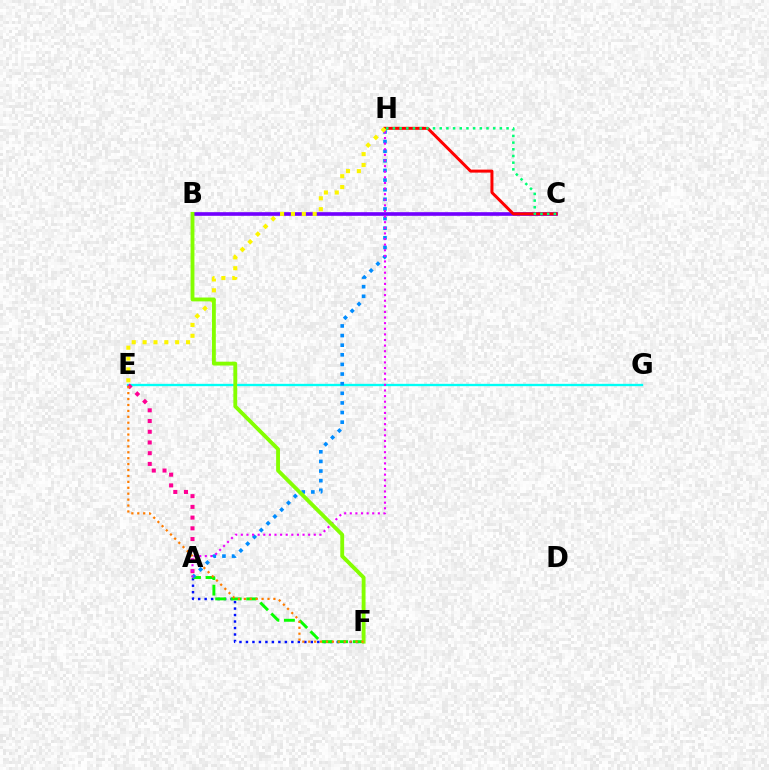{('B', 'C'): [{'color': '#7200ff', 'line_style': 'solid', 'thickness': 2.61}], ('A', 'F'): [{'color': '#0010ff', 'line_style': 'dotted', 'thickness': 1.76}, {'color': '#08ff00', 'line_style': 'dashed', 'thickness': 2.11}], ('E', 'G'): [{'color': '#00fff6', 'line_style': 'solid', 'thickness': 1.68}], ('A', 'H'): [{'color': '#008cff', 'line_style': 'dotted', 'thickness': 2.61}, {'color': '#ee00ff', 'line_style': 'dotted', 'thickness': 1.52}], ('A', 'E'): [{'color': '#ff0094', 'line_style': 'dotted', 'thickness': 2.91}], ('C', 'H'): [{'color': '#ff0000', 'line_style': 'solid', 'thickness': 2.16}, {'color': '#00ff74', 'line_style': 'dotted', 'thickness': 1.82}], ('E', 'H'): [{'color': '#fcf500', 'line_style': 'dotted', 'thickness': 2.95}], ('B', 'F'): [{'color': '#84ff00', 'line_style': 'solid', 'thickness': 2.77}], ('E', 'F'): [{'color': '#ff7c00', 'line_style': 'dotted', 'thickness': 1.61}]}